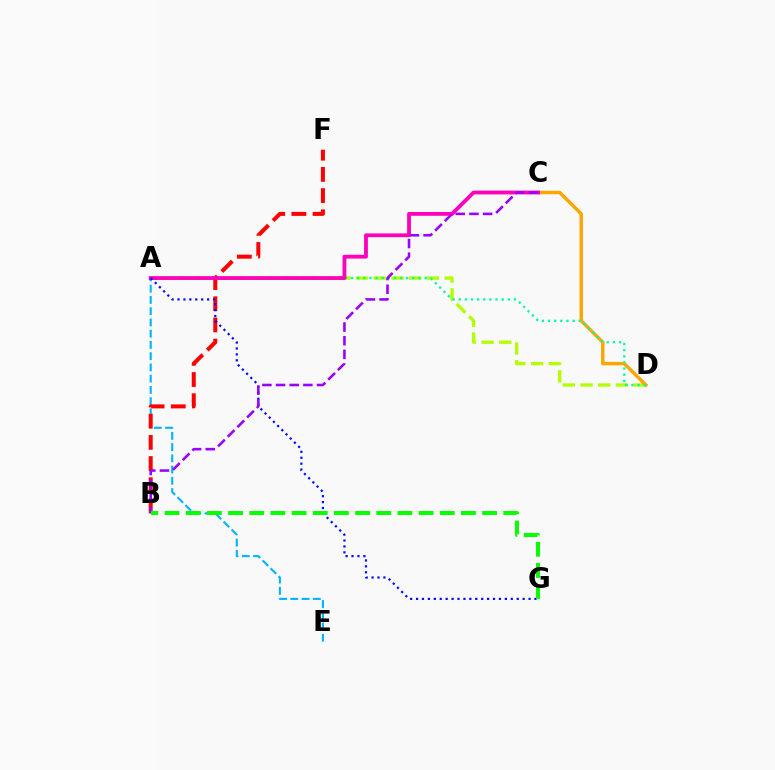{('A', 'E'): [{'color': '#00b5ff', 'line_style': 'dashed', 'thickness': 1.53}], ('A', 'D'): [{'color': '#b3ff00', 'line_style': 'dashed', 'thickness': 2.41}, {'color': '#00ff9d', 'line_style': 'dotted', 'thickness': 1.67}], ('C', 'D'): [{'color': '#ffa500', 'line_style': 'solid', 'thickness': 2.48}], ('B', 'F'): [{'color': '#ff0000', 'line_style': 'dashed', 'thickness': 2.88}], ('A', 'C'): [{'color': '#ff00bd', 'line_style': 'solid', 'thickness': 2.74}], ('A', 'G'): [{'color': '#0010ff', 'line_style': 'dotted', 'thickness': 1.61}], ('B', 'C'): [{'color': '#9b00ff', 'line_style': 'dashed', 'thickness': 1.86}], ('B', 'G'): [{'color': '#08ff00', 'line_style': 'dashed', 'thickness': 2.88}]}